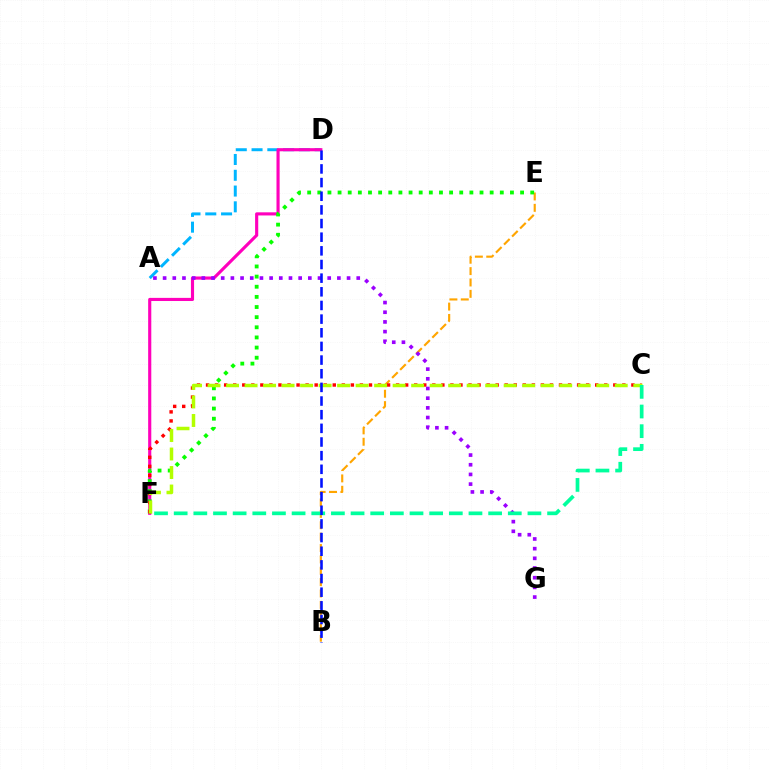{('A', 'D'): [{'color': '#00b5ff', 'line_style': 'dashed', 'thickness': 2.14}], ('D', 'F'): [{'color': '#ff00bd', 'line_style': 'solid', 'thickness': 2.26}], ('B', 'E'): [{'color': '#ffa500', 'line_style': 'dashed', 'thickness': 1.55}], ('E', 'F'): [{'color': '#08ff00', 'line_style': 'dotted', 'thickness': 2.75}], ('C', 'F'): [{'color': '#ff0000', 'line_style': 'dotted', 'thickness': 2.46}, {'color': '#b3ff00', 'line_style': 'dashed', 'thickness': 2.51}, {'color': '#00ff9d', 'line_style': 'dashed', 'thickness': 2.67}], ('A', 'G'): [{'color': '#9b00ff', 'line_style': 'dotted', 'thickness': 2.63}], ('B', 'D'): [{'color': '#0010ff', 'line_style': 'dashed', 'thickness': 1.85}]}